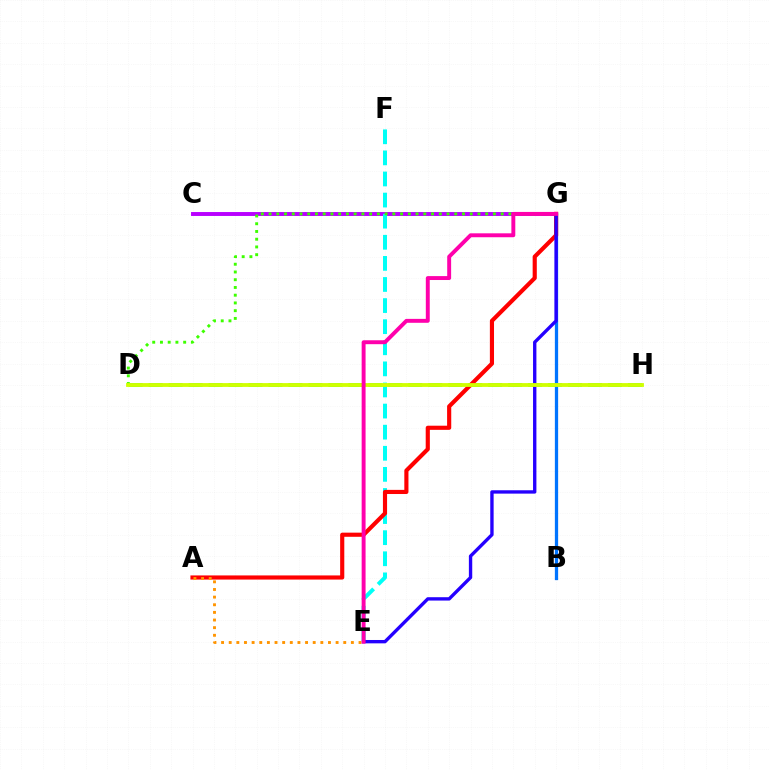{('D', 'H'): [{'color': '#00ff5c', 'line_style': 'dashed', 'thickness': 2.71}, {'color': '#d1ff00', 'line_style': 'solid', 'thickness': 2.74}], ('C', 'G'): [{'color': '#b900ff', 'line_style': 'solid', 'thickness': 2.82}], ('B', 'G'): [{'color': '#0074ff', 'line_style': 'solid', 'thickness': 2.35}], ('E', 'F'): [{'color': '#00fff6', 'line_style': 'dashed', 'thickness': 2.87}], ('A', 'G'): [{'color': '#ff0000', 'line_style': 'solid', 'thickness': 2.98}], ('A', 'E'): [{'color': '#ff9400', 'line_style': 'dotted', 'thickness': 2.07}], ('E', 'G'): [{'color': '#2500ff', 'line_style': 'solid', 'thickness': 2.42}, {'color': '#ff00ac', 'line_style': 'solid', 'thickness': 2.82}], ('D', 'G'): [{'color': '#3dff00', 'line_style': 'dotted', 'thickness': 2.1}]}